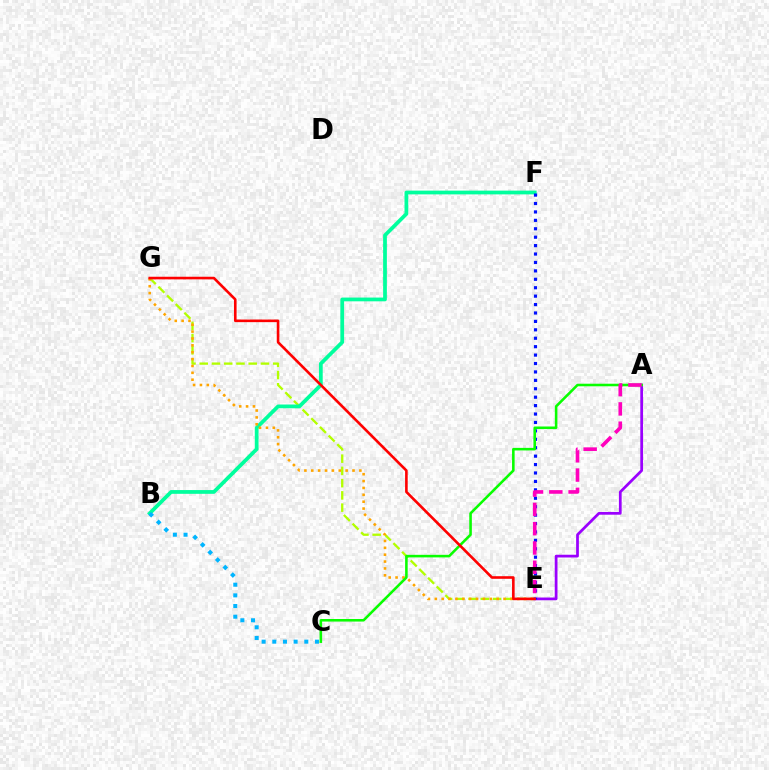{('E', 'G'): [{'color': '#b3ff00', 'line_style': 'dashed', 'thickness': 1.66}, {'color': '#ffa500', 'line_style': 'dotted', 'thickness': 1.87}, {'color': '#ff0000', 'line_style': 'solid', 'thickness': 1.88}], ('B', 'F'): [{'color': '#00ff9d', 'line_style': 'solid', 'thickness': 2.7}], ('A', 'E'): [{'color': '#9b00ff', 'line_style': 'solid', 'thickness': 1.98}, {'color': '#ff00bd', 'line_style': 'dashed', 'thickness': 2.62}], ('E', 'F'): [{'color': '#0010ff', 'line_style': 'dotted', 'thickness': 2.29}], ('B', 'C'): [{'color': '#00b5ff', 'line_style': 'dotted', 'thickness': 2.9}], ('A', 'C'): [{'color': '#08ff00', 'line_style': 'solid', 'thickness': 1.85}]}